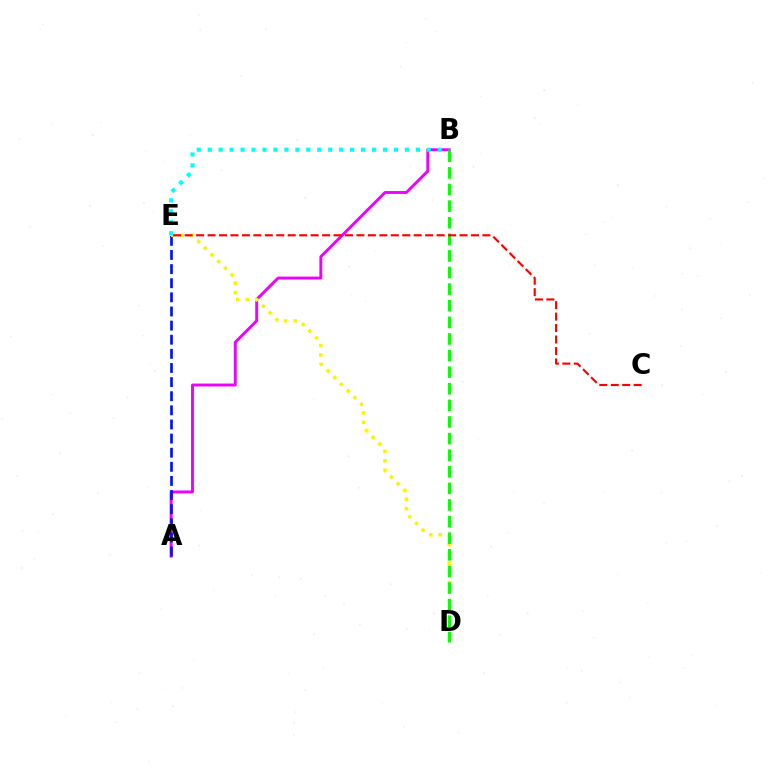{('A', 'B'): [{'color': '#ee00ff', 'line_style': 'solid', 'thickness': 2.09}], ('A', 'E'): [{'color': '#0010ff', 'line_style': 'dashed', 'thickness': 1.92}], ('D', 'E'): [{'color': '#fcf500', 'line_style': 'dotted', 'thickness': 2.57}], ('B', 'E'): [{'color': '#00fff6', 'line_style': 'dotted', 'thickness': 2.98}], ('B', 'D'): [{'color': '#08ff00', 'line_style': 'dashed', 'thickness': 2.26}], ('C', 'E'): [{'color': '#ff0000', 'line_style': 'dashed', 'thickness': 1.56}]}